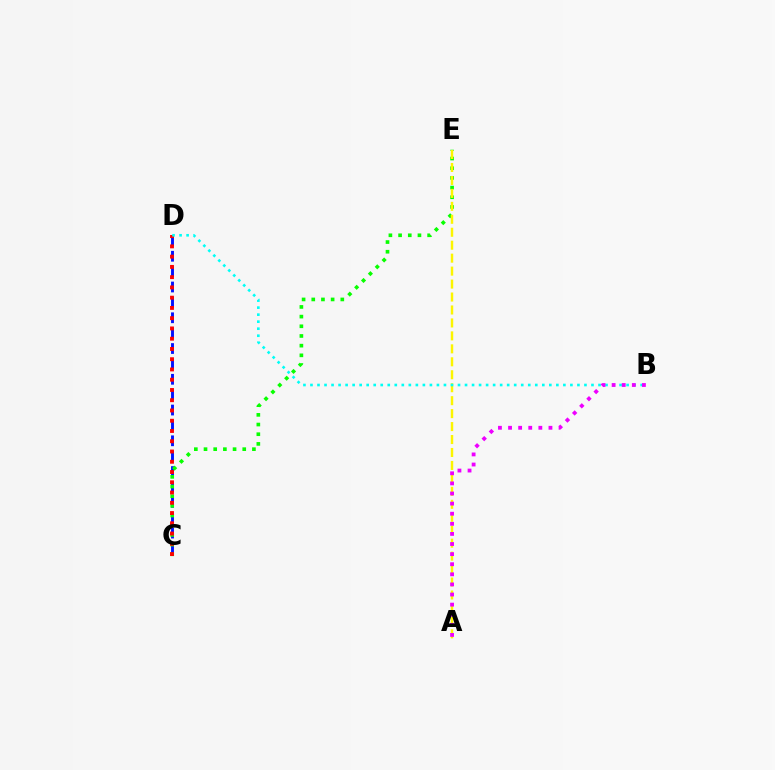{('C', 'D'): [{'color': '#0010ff', 'line_style': 'dashed', 'thickness': 2.09}, {'color': '#ff0000', 'line_style': 'dotted', 'thickness': 2.79}], ('C', 'E'): [{'color': '#08ff00', 'line_style': 'dotted', 'thickness': 2.63}], ('A', 'E'): [{'color': '#fcf500', 'line_style': 'dashed', 'thickness': 1.76}], ('B', 'D'): [{'color': '#00fff6', 'line_style': 'dotted', 'thickness': 1.91}], ('A', 'B'): [{'color': '#ee00ff', 'line_style': 'dotted', 'thickness': 2.74}]}